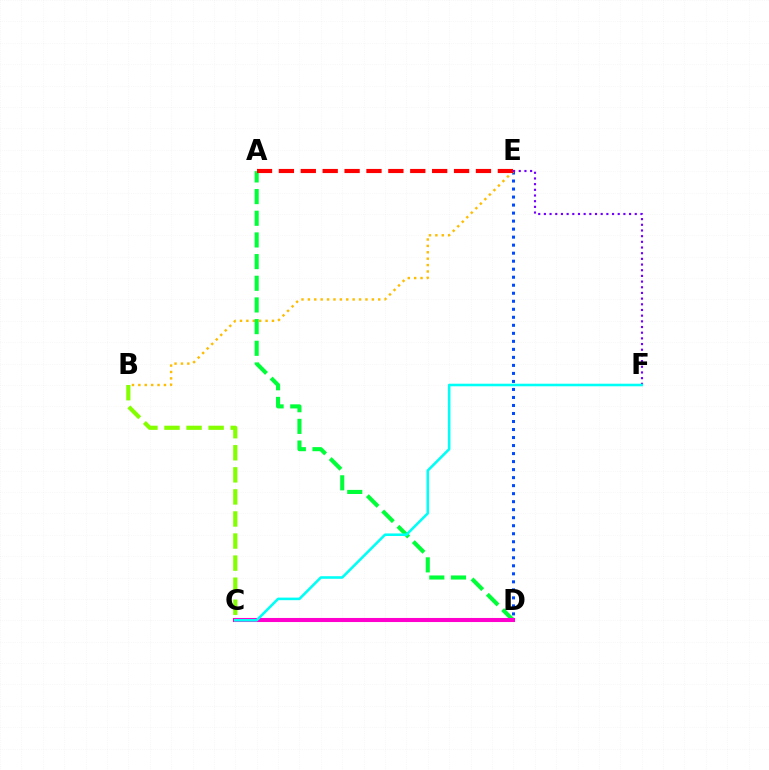{('B', 'C'): [{'color': '#84ff00', 'line_style': 'dashed', 'thickness': 3.0}], ('D', 'E'): [{'color': '#004bff', 'line_style': 'dotted', 'thickness': 2.18}], ('B', 'E'): [{'color': '#ffbd00', 'line_style': 'dotted', 'thickness': 1.74}], ('E', 'F'): [{'color': '#7200ff', 'line_style': 'dotted', 'thickness': 1.54}], ('A', 'D'): [{'color': '#00ff39', 'line_style': 'dashed', 'thickness': 2.94}], ('C', 'D'): [{'color': '#ff00cf', 'line_style': 'solid', 'thickness': 2.93}], ('A', 'E'): [{'color': '#ff0000', 'line_style': 'dashed', 'thickness': 2.97}], ('C', 'F'): [{'color': '#00fff6', 'line_style': 'solid', 'thickness': 1.85}]}